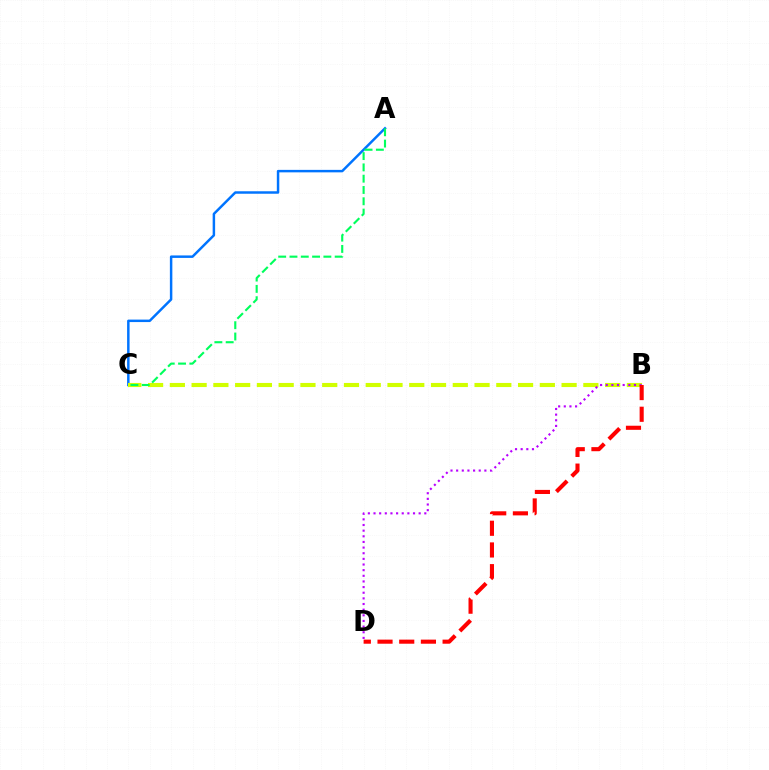{('A', 'C'): [{'color': '#0074ff', 'line_style': 'solid', 'thickness': 1.78}, {'color': '#00ff5c', 'line_style': 'dashed', 'thickness': 1.53}], ('B', 'C'): [{'color': '#d1ff00', 'line_style': 'dashed', 'thickness': 2.96}], ('B', 'D'): [{'color': '#b900ff', 'line_style': 'dotted', 'thickness': 1.53}, {'color': '#ff0000', 'line_style': 'dashed', 'thickness': 2.95}]}